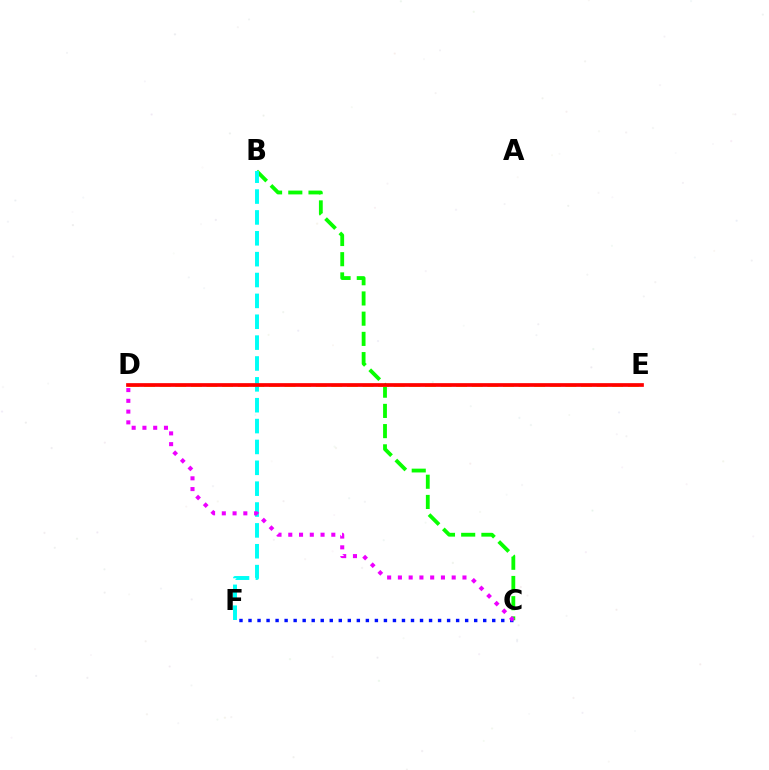{('C', 'F'): [{'color': '#0010ff', 'line_style': 'dotted', 'thickness': 2.45}], ('B', 'C'): [{'color': '#08ff00', 'line_style': 'dashed', 'thickness': 2.75}], ('D', 'E'): [{'color': '#fcf500', 'line_style': 'dashed', 'thickness': 2.12}, {'color': '#ff0000', 'line_style': 'solid', 'thickness': 2.66}], ('B', 'F'): [{'color': '#00fff6', 'line_style': 'dashed', 'thickness': 2.83}], ('C', 'D'): [{'color': '#ee00ff', 'line_style': 'dotted', 'thickness': 2.92}]}